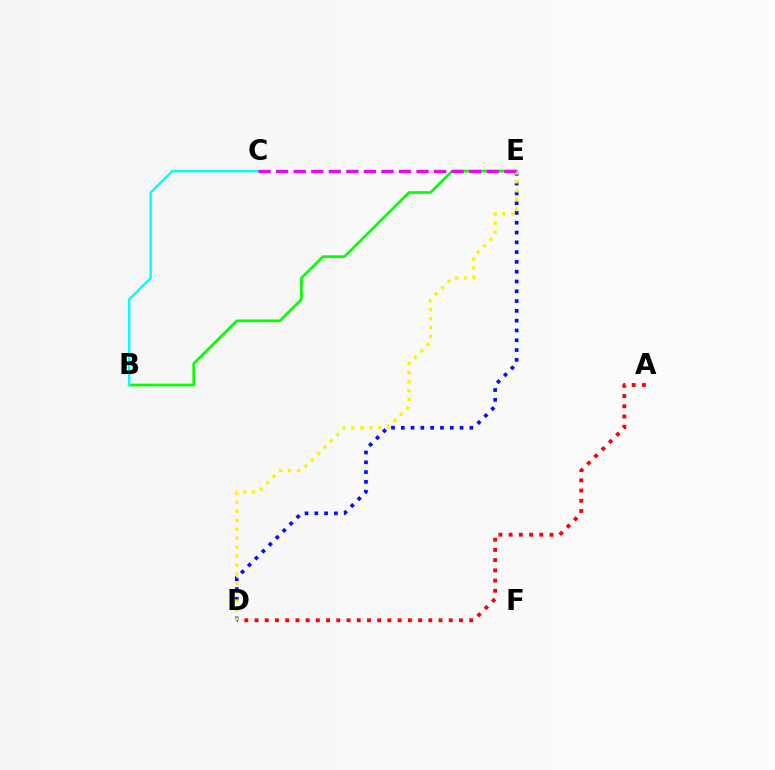{('A', 'D'): [{'color': '#ff0000', 'line_style': 'dotted', 'thickness': 2.78}], ('D', 'E'): [{'color': '#0010ff', 'line_style': 'dotted', 'thickness': 2.66}, {'color': '#fcf500', 'line_style': 'dotted', 'thickness': 2.44}], ('B', 'E'): [{'color': '#08ff00', 'line_style': 'solid', 'thickness': 1.96}], ('B', 'C'): [{'color': '#00fff6', 'line_style': 'solid', 'thickness': 1.7}], ('C', 'E'): [{'color': '#ee00ff', 'line_style': 'dashed', 'thickness': 2.38}]}